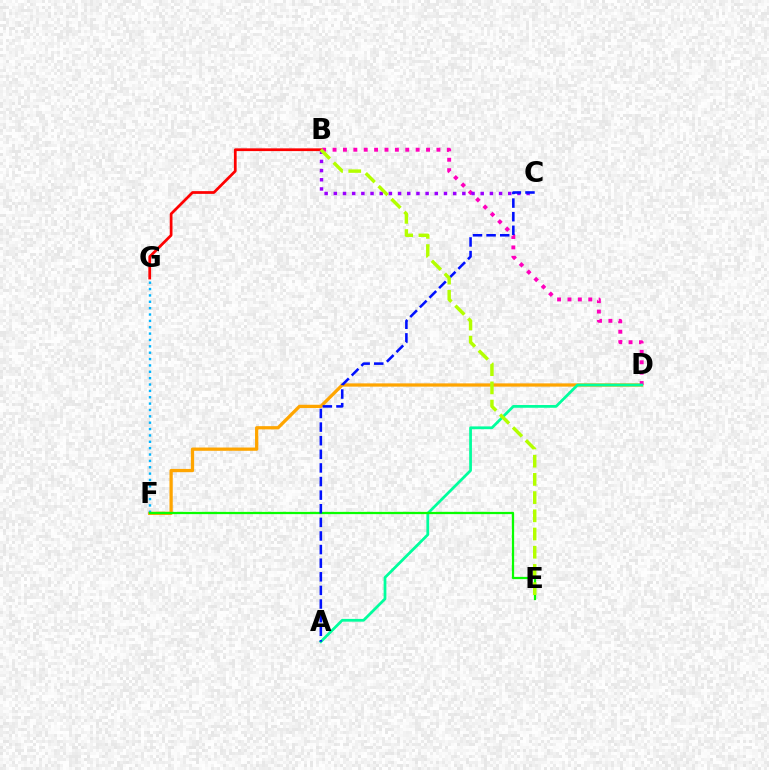{('D', 'F'): [{'color': '#ffa500', 'line_style': 'solid', 'thickness': 2.35}], ('F', 'G'): [{'color': '#00b5ff', 'line_style': 'dotted', 'thickness': 1.73}], ('B', 'D'): [{'color': '#ff00bd', 'line_style': 'dotted', 'thickness': 2.82}], ('B', 'G'): [{'color': '#ff0000', 'line_style': 'solid', 'thickness': 1.97}], ('B', 'C'): [{'color': '#9b00ff', 'line_style': 'dotted', 'thickness': 2.49}], ('A', 'D'): [{'color': '#00ff9d', 'line_style': 'solid', 'thickness': 1.98}], ('E', 'F'): [{'color': '#08ff00', 'line_style': 'solid', 'thickness': 1.63}], ('A', 'C'): [{'color': '#0010ff', 'line_style': 'dashed', 'thickness': 1.85}], ('B', 'E'): [{'color': '#b3ff00', 'line_style': 'dashed', 'thickness': 2.47}]}